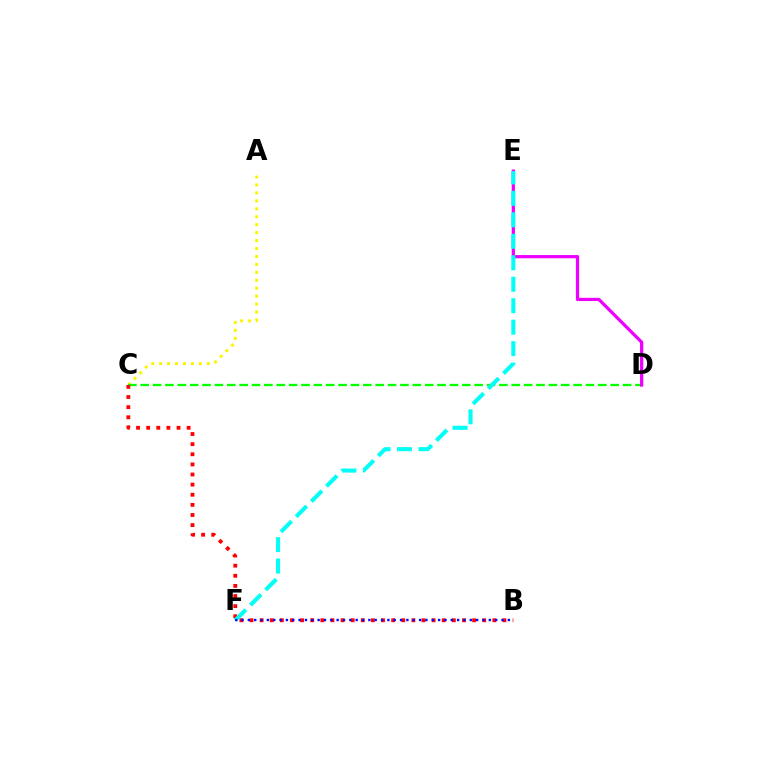{('A', 'C'): [{'color': '#fcf500', 'line_style': 'dotted', 'thickness': 2.16}], ('C', 'D'): [{'color': '#08ff00', 'line_style': 'dashed', 'thickness': 1.68}], ('D', 'E'): [{'color': '#ee00ff', 'line_style': 'solid', 'thickness': 2.32}], ('B', 'C'): [{'color': '#ff0000', 'line_style': 'dotted', 'thickness': 2.75}], ('E', 'F'): [{'color': '#00fff6', 'line_style': 'dashed', 'thickness': 2.92}], ('B', 'F'): [{'color': '#0010ff', 'line_style': 'dotted', 'thickness': 1.72}]}